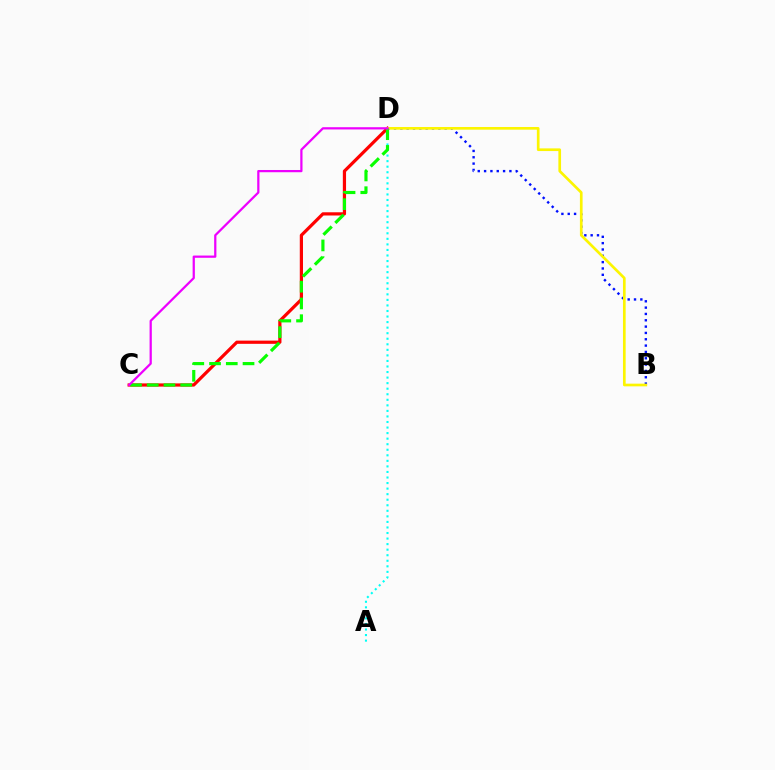{('B', 'D'): [{'color': '#0010ff', 'line_style': 'dotted', 'thickness': 1.72}, {'color': '#fcf500', 'line_style': 'solid', 'thickness': 1.93}], ('C', 'D'): [{'color': '#ff0000', 'line_style': 'solid', 'thickness': 2.31}, {'color': '#08ff00', 'line_style': 'dashed', 'thickness': 2.27}, {'color': '#ee00ff', 'line_style': 'solid', 'thickness': 1.61}], ('A', 'D'): [{'color': '#00fff6', 'line_style': 'dotted', 'thickness': 1.51}]}